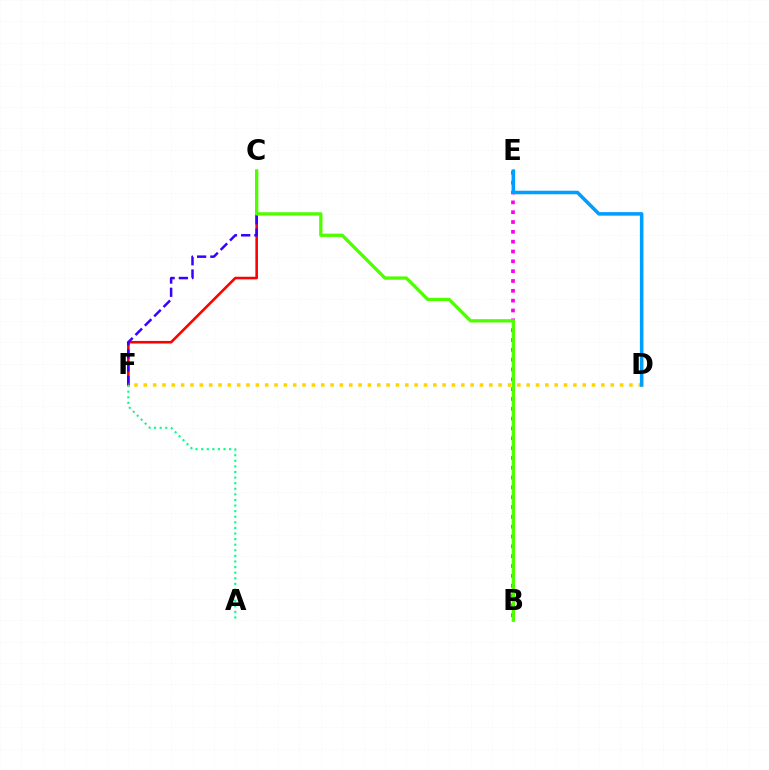{('B', 'E'): [{'color': '#ff00ed', 'line_style': 'dotted', 'thickness': 2.67}], ('C', 'F'): [{'color': '#ff0000', 'line_style': 'solid', 'thickness': 1.87}, {'color': '#3700ff', 'line_style': 'dashed', 'thickness': 1.8}], ('A', 'F'): [{'color': '#00ff86', 'line_style': 'dotted', 'thickness': 1.52}], ('D', 'F'): [{'color': '#ffd500', 'line_style': 'dotted', 'thickness': 2.54}], ('D', 'E'): [{'color': '#009eff', 'line_style': 'solid', 'thickness': 2.55}], ('B', 'C'): [{'color': '#4fff00', 'line_style': 'solid', 'thickness': 2.38}]}